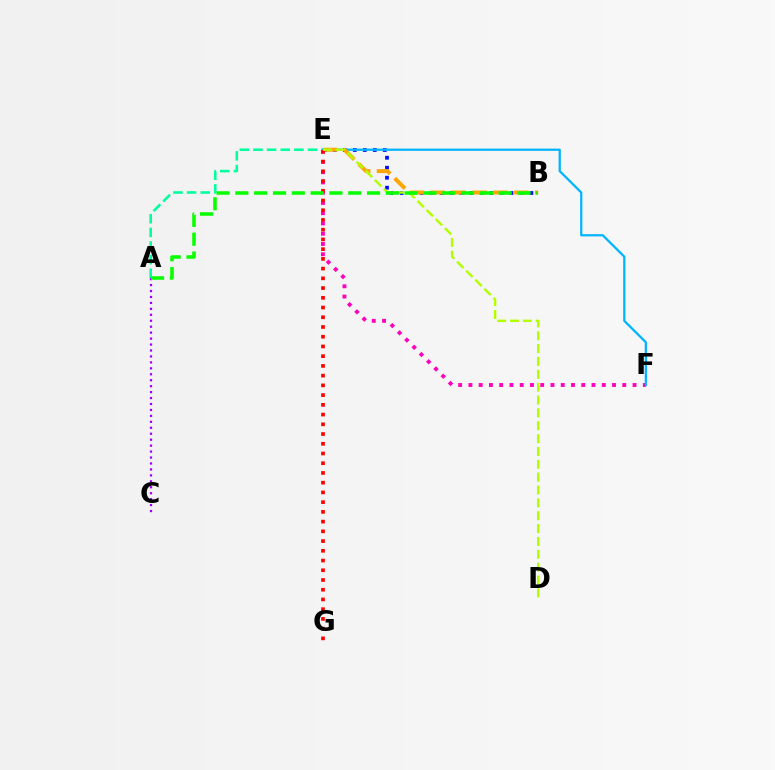{('A', 'E'): [{'color': '#00ff9d', 'line_style': 'dashed', 'thickness': 1.85}], ('E', 'F'): [{'color': '#ff00bd', 'line_style': 'dotted', 'thickness': 2.79}, {'color': '#00b5ff', 'line_style': 'solid', 'thickness': 1.63}], ('A', 'C'): [{'color': '#9b00ff', 'line_style': 'dotted', 'thickness': 1.62}], ('B', 'E'): [{'color': '#0010ff', 'line_style': 'dotted', 'thickness': 2.71}, {'color': '#ffa500', 'line_style': 'dashed', 'thickness': 2.84}], ('E', 'G'): [{'color': '#ff0000', 'line_style': 'dotted', 'thickness': 2.64}], ('D', 'E'): [{'color': '#b3ff00', 'line_style': 'dashed', 'thickness': 1.75}], ('A', 'B'): [{'color': '#08ff00', 'line_style': 'dashed', 'thickness': 2.56}]}